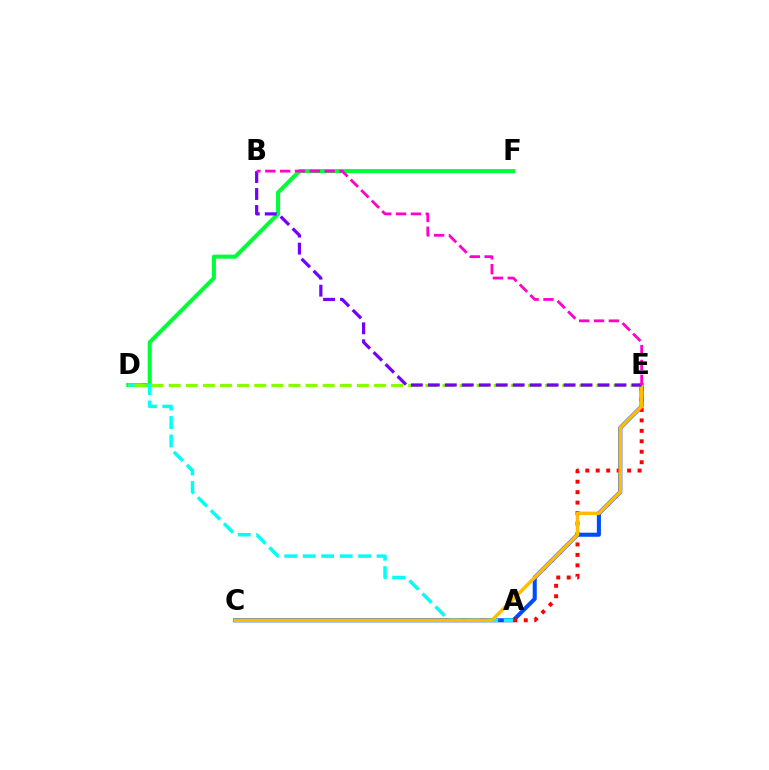{('D', 'F'): [{'color': '#00ff39', 'line_style': 'solid', 'thickness': 2.93}], ('C', 'E'): [{'color': '#004bff', 'line_style': 'solid', 'thickness': 2.93}, {'color': '#ffbd00', 'line_style': 'solid', 'thickness': 2.5}], ('A', 'D'): [{'color': '#00fff6', 'line_style': 'dashed', 'thickness': 2.51}], ('A', 'E'): [{'color': '#ff0000', 'line_style': 'dotted', 'thickness': 2.84}], ('D', 'E'): [{'color': '#84ff00', 'line_style': 'dashed', 'thickness': 2.32}], ('B', 'E'): [{'color': '#7200ff', 'line_style': 'dashed', 'thickness': 2.31}, {'color': '#ff00cf', 'line_style': 'dashed', 'thickness': 2.02}]}